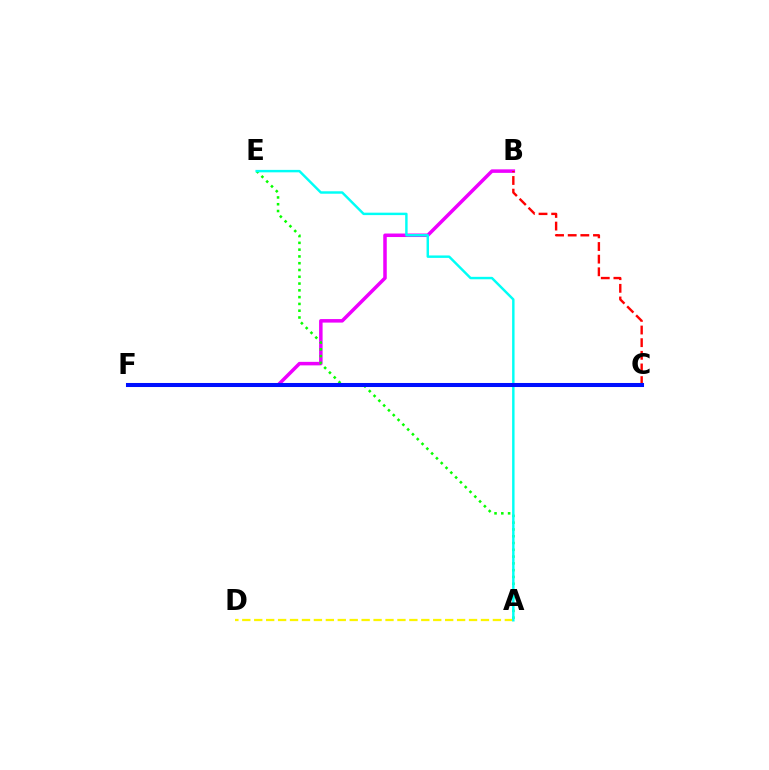{('B', 'F'): [{'color': '#ee00ff', 'line_style': 'solid', 'thickness': 2.53}], ('A', 'E'): [{'color': '#08ff00', 'line_style': 'dotted', 'thickness': 1.84}, {'color': '#00fff6', 'line_style': 'solid', 'thickness': 1.76}], ('B', 'C'): [{'color': '#ff0000', 'line_style': 'dashed', 'thickness': 1.72}], ('A', 'D'): [{'color': '#fcf500', 'line_style': 'dashed', 'thickness': 1.62}], ('C', 'F'): [{'color': '#0010ff', 'line_style': 'solid', 'thickness': 2.91}]}